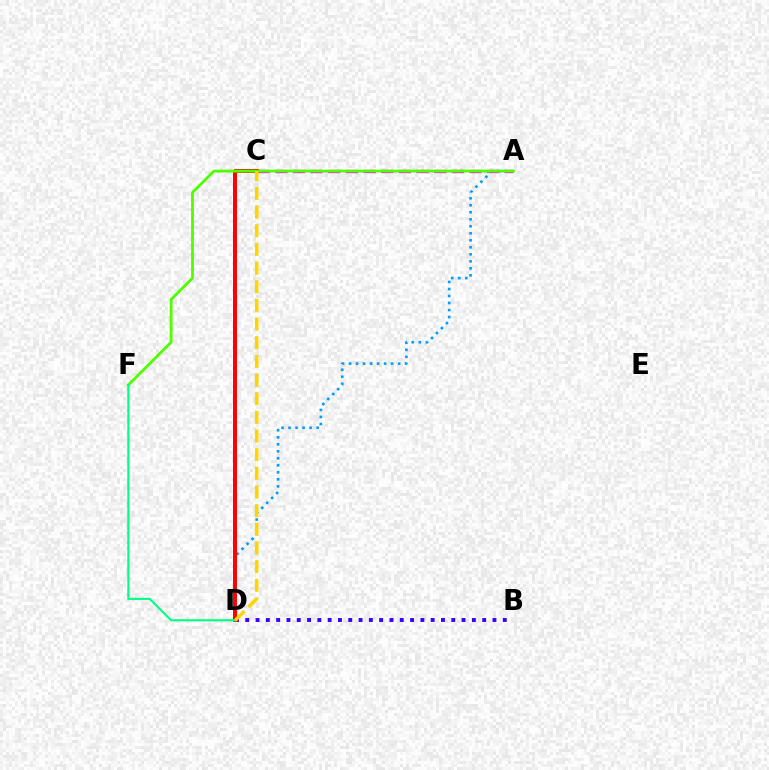{('A', 'D'): [{'color': '#009eff', 'line_style': 'dotted', 'thickness': 1.9}], ('B', 'D'): [{'color': '#3700ff', 'line_style': 'dotted', 'thickness': 2.8}], ('A', 'C'): [{'color': '#ff00ed', 'line_style': 'dashed', 'thickness': 2.4}], ('C', 'D'): [{'color': '#ff0000', 'line_style': 'solid', 'thickness': 2.85}, {'color': '#ffd500', 'line_style': 'dashed', 'thickness': 2.54}], ('A', 'F'): [{'color': '#4fff00', 'line_style': 'solid', 'thickness': 2.03}], ('D', 'F'): [{'color': '#00ff86', 'line_style': 'solid', 'thickness': 1.51}]}